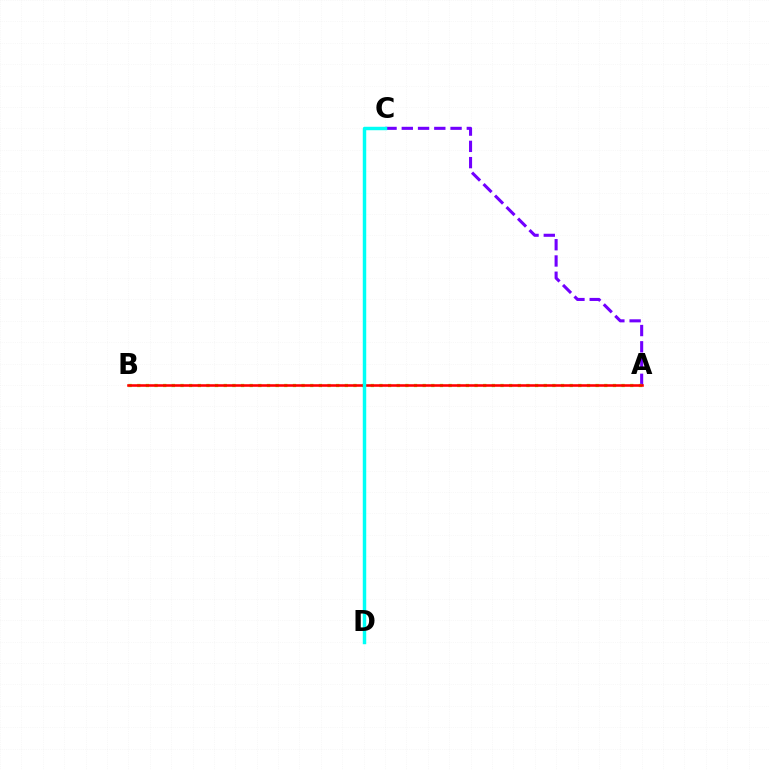{('A', 'C'): [{'color': '#7200ff', 'line_style': 'dashed', 'thickness': 2.21}], ('A', 'B'): [{'color': '#84ff00', 'line_style': 'dotted', 'thickness': 2.35}, {'color': '#ff0000', 'line_style': 'solid', 'thickness': 1.86}], ('C', 'D'): [{'color': '#00fff6', 'line_style': 'solid', 'thickness': 2.48}]}